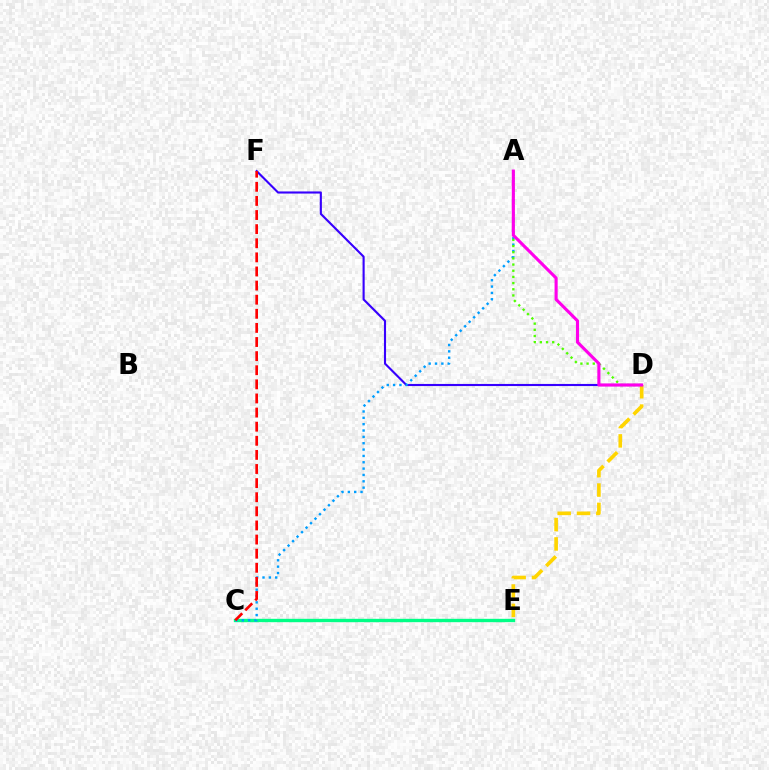{('C', 'E'): [{'color': '#00ff86', 'line_style': 'solid', 'thickness': 2.42}], ('D', 'F'): [{'color': '#3700ff', 'line_style': 'solid', 'thickness': 1.52}], ('A', 'C'): [{'color': '#009eff', 'line_style': 'dotted', 'thickness': 1.72}], ('C', 'F'): [{'color': '#ff0000', 'line_style': 'dashed', 'thickness': 1.92}], ('D', 'E'): [{'color': '#ffd500', 'line_style': 'dashed', 'thickness': 2.63}], ('A', 'D'): [{'color': '#4fff00', 'line_style': 'dotted', 'thickness': 1.68}, {'color': '#ff00ed', 'line_style': 'solid', 'thickness': 2.24}]}